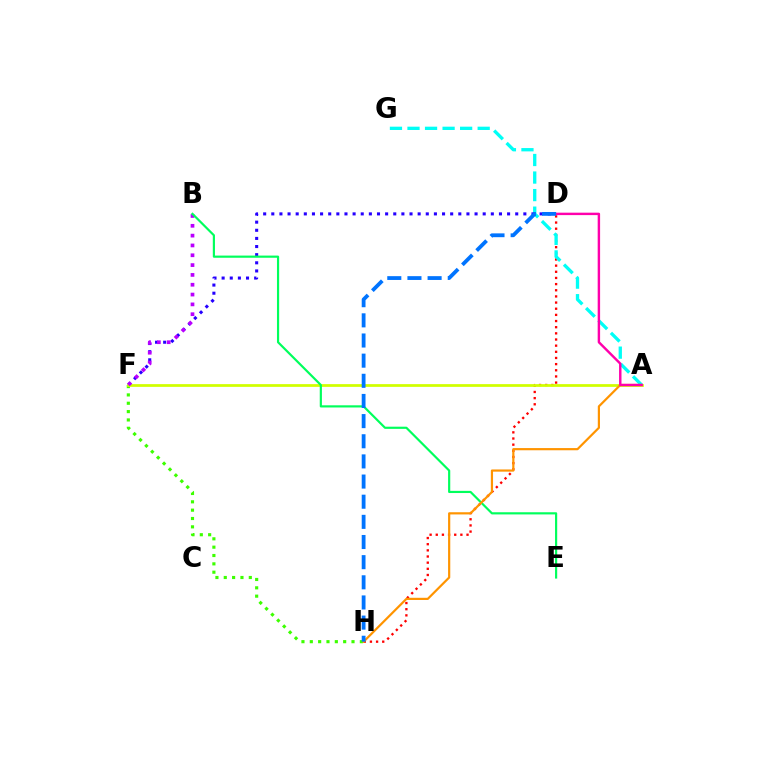{('D', 'H'): [{'color': '#ff0000', 'line_style': 'dotted', 'thickness': 1.67}, {'color': '#0074ff', 'line_style': 'dashed', 'thickness': 2.74}], ('F', 'H'): [{'color': '#3dff00', 'line_style': 'dotted', 'thickness': 2.27}], ('A', 'G'): [{'color': '#00fff6', 'line_style': 'dashed', 'thickness': 2.38}], ('D', 'F'): [{'color': '#2500ff', 'line_style': 'dotted', 'thickness': 2.21}], ('A', 'F'): [{'color': '#d1ff00', 'line_style': 'solid', 'thickness': 1.98}], ('B', 'F'): [{'color': '#b900ff', 'line_style': 'dotted', 'thickness': 2.67}], ('B', 'E'): [{'color': '#00ff5c', 'line_style': 'solid', 'thickness': 1.57}], ('A', 'H'): [{'color': '#ff9400', 'line_style': 'solid', 'thickness': 1.58}], ('A', 'D'): [{'color': '#ff00ac', 'line_style': 'solid', 'thickness': 1.74}]}